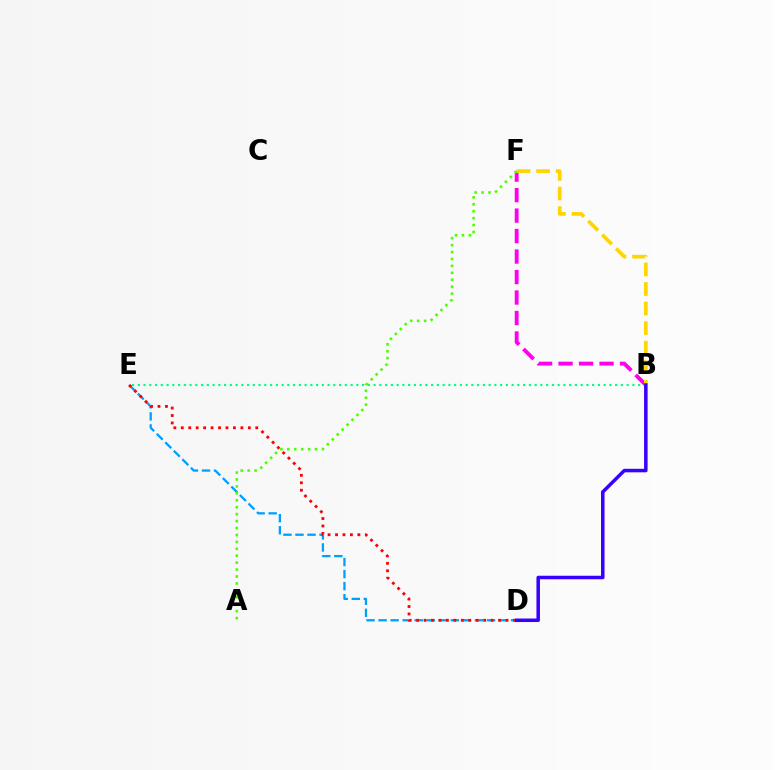{('B', 'F'): [{'color': '#ff00ed', 'line_style': 'dashed', 'thickness': 2.78}, {'color': '#ffd500', 'line_style': 'dashed', 'thickness': 2.66}], ('B', 'E'): [{'color': '#00ff86', 'line_style': 'dotted', 'thickness': 1.56}], ('D', 'E'): [{'color': '#009eff', 'line_style': 'dashed', 'thickness': 1.64}, {'color': '#ff0000', 'line_style': 'dotted', 'thickness': 2.02}], ('A', 'F'): [{'color': '#4fff00', 'line_style': 'dotted', 'thickness': 1.88}], ('B', 'D'): [{'color': '#3700ff', 'line_style': 'solid', 'thickness': 2.53}]}